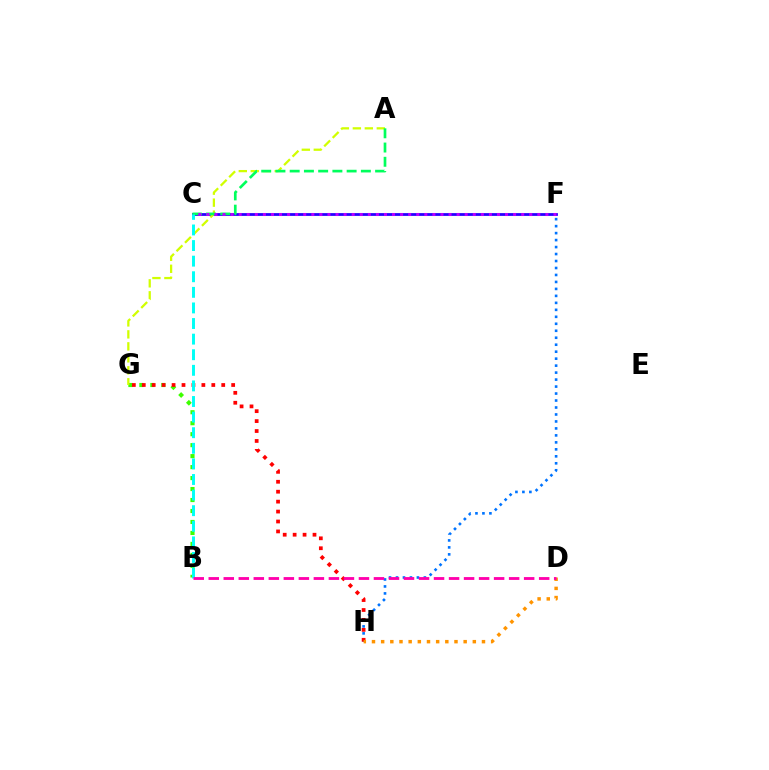{('F', 'H'): [{'color': '#0074ff', 'line_style': 'dotted', 'thickness': 1.9}], ('C', 'F'): [{'color': '#2500ff', 'line_style': 'solid', 'thickness': 2.0}, {'color': '#b900ff', 'line_style': 'dotted', 'thickness': 2.19}], ('B', 'G'): [{'color': '#3dff00', 'line_style': 'dotted', 'thickness': 2.98}], ('A', 'G'): [{'color': '#d1ff00', 'line_style': 'dashed', 'thickness': 1.63}], ('A', 'C'): [{'color': '#00ff5c', 'line_style': 'dashed', 'thickness': 1.93}], ('G', 'H'): [{'color': '#ff0000', 'line_style': 'dotted', 'thickness': 2.7}], ('D', 'H'): [{'color': '#ff9400', 'line_style': 'dotted', 'thickness': 2.49}], ('B', 'C'): [{'color': '#00fff6', 'line_style': 'dashed', 'thickness': 2.12}], ('B', 'D'): [{'color': '#ff00ac', 'line_style': 'dashed', 'thickness': 2.04}]}